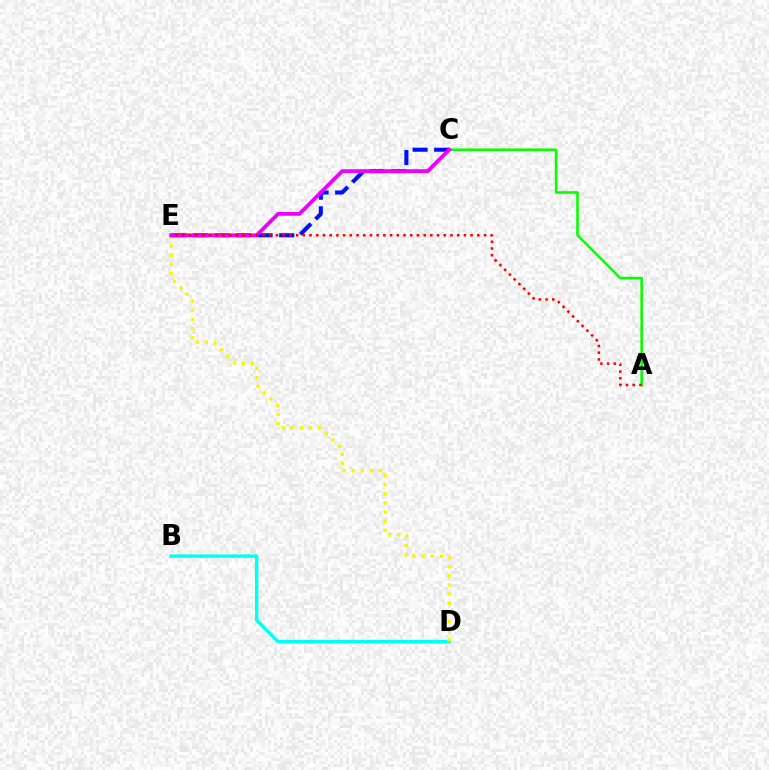{('B', 'D'): [{'color': '#00fff6', 'line_style': 'solid', 'thickness': 2.47}], ('D', 'E'): [{'color': '#fcf500', 'line_style': 'dotted', 'thickness': 2.48}], ('C', 'E'): [{'color': '#0010ff', 'line_style': 'dashed', 'thickness': 2.93}, {'color': '#ee00ff', 'line_style': 'solid', 'thickness': 2.71}], ('A', 'C'): [{'color': '#08ff00', 'line_style': 'solid', 'thickness': 1.86}], ('A', 'E'): [{'color': '#ff0000', 'line_style': 'dotted', 'thickness': 1.82}]}